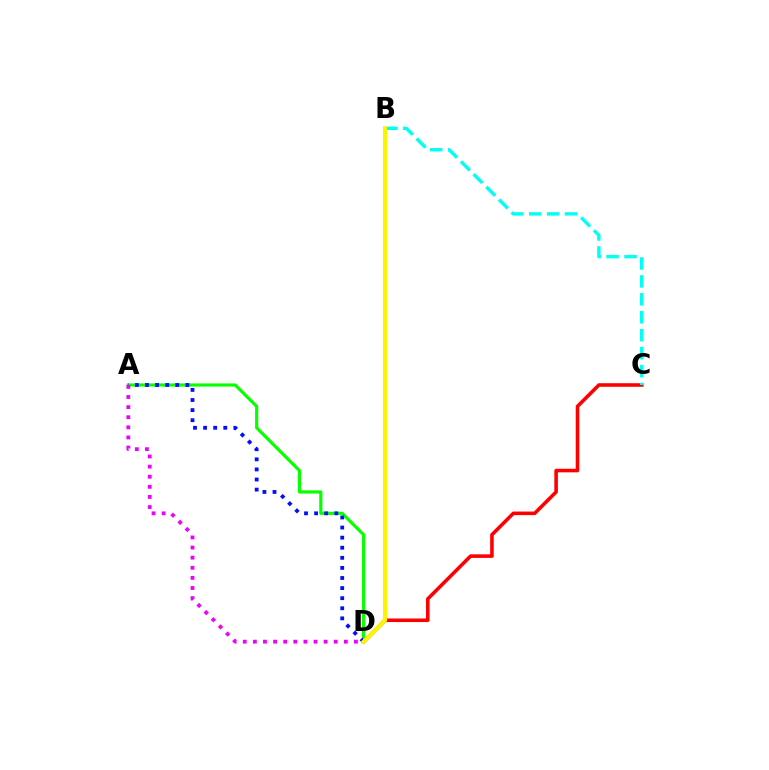{('C', 'D'): [{'color': '#ff0000', 'line_style': 'solid', 'thickness': 2.57}], ('A', 'D'): [{'color': '#08ff00', 'line_style': 'solid', 'thickness': 2.29}, {'color': '#0010ff', 'line_style': 'dotted', 'thickness': 2.74}, {'color': '#ee00ff', 'line_style': 'dotted', 'thickness': 2.75}], ('B', 'C'): [{'color': '#00fff6', 'line_style': 'dashed', 'thickness': 2.44}], ('B', 'D'): [{'color': '#fcf500', 'line_style': 'solid', 'thickness': 2.93}]}